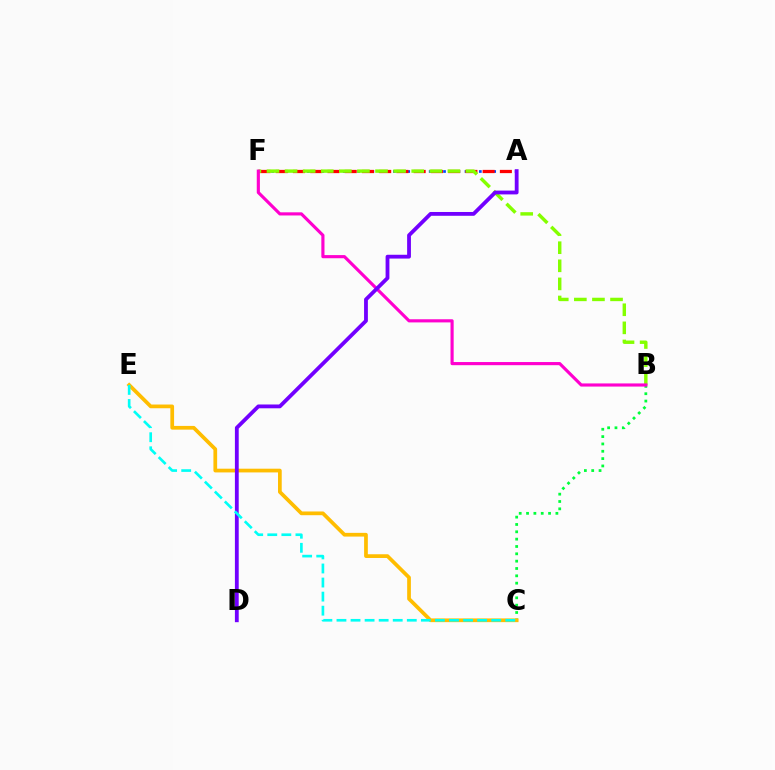{('A', 'F'): [{'color': '#004bff', 'line_style': 'dotted', 'thickness': 1.95}, {'color': '#ff0000', 'line_style': 'dashed', 'thickness': 2.34}], ('B', 'C'): [{'color': '#00ff39', 'line_style': 'dotted', 'thickness': 1.99}], ('C', 'E'): [{'color': '#ffbd00', 'line_style': 'solid', 'thickness': 2.68}, {'color': '#00fff6', 'line_style': 'dashed', 'thickness': 1.91}], ('B', 'F'): [{'color': '#84ff00', 'line_style': 'dashed', 'thickness': 2.46}, {'color': '#ff00cf', 'line_style': 'solid', 'thickness': 2.26}], ('A', 'D'): [{'color': '#7200ff', 'line_style': 'solid', 'thickness': 2.74}]}